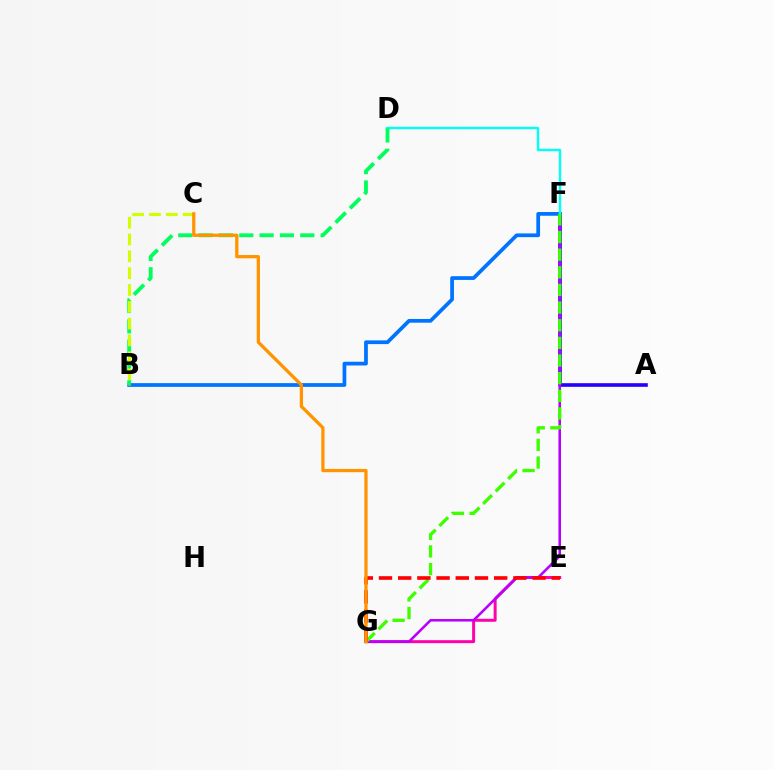{('E', 'G'): [{'color': '#ff00ac', 'line_style': 'solid', 'thickness': 2.14}, {'color': '#ff0000', 'line_style': 'dashed', 'thickness': 2.61}], ('A', 'F'): [{'color': '#2500ff', 'line_style': 'solid', 'thickness': 2.61}], ('F', 'G'): [{'color': '#b900ff', 'line_style': 'solid', 'thickness': 1.85}, {'color': '#3dff00', 'line_style': 'dashed', 'thickness': 2.4}], ('B', 'F'): [{'color': '#0074ff', 'line_style': 'solid', 'thickness': 2.69}], ('D', 'F'): [{'color': '#00fff6', 'line_style': 'solid', 'thickness': 1.74}], ('B', 'D'): [{'color': '#00ff5c', 'line_style': 'dashed', 'thickness': 2.76}], ('B', 'C'): [{'color': '#d1ff00', 'line_style': 'dashed', 'thickness': 2.29}], ('C', 'G'): [{'color': '#ff9400', 'line_style': 'solid', 'thickness': 2.35}]}